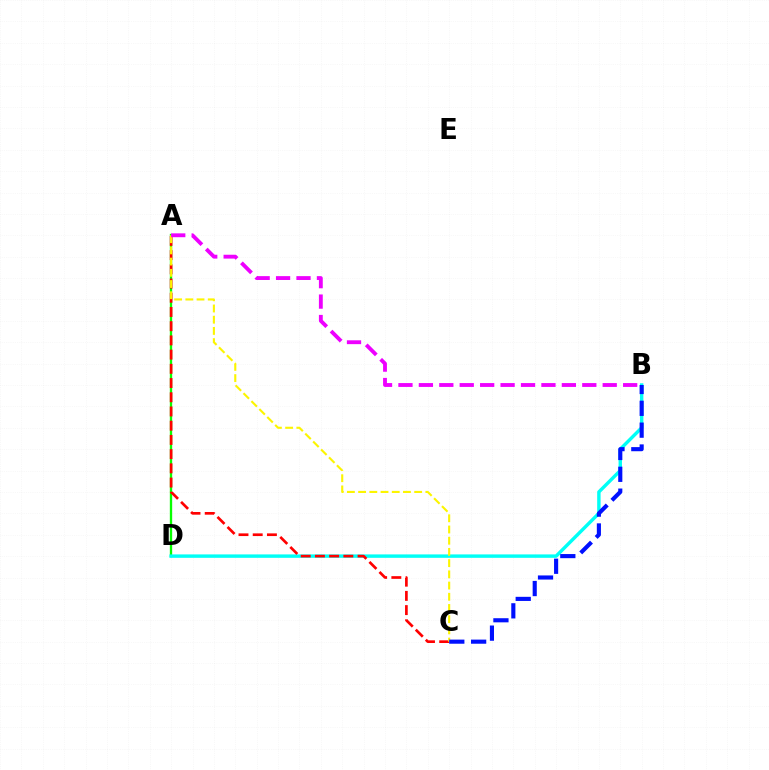{('A', 'D'): [{'color': '#08ff00', 'line_style': 'solid', 'thickness': 1.68}], ('B', 'D'): [{'color': '#00fff6', 'line_style': 'solid', 'thickness': 2.46}], ('A', 'C'): [{'color': '#ff0000', 'line_style': 'dashed', 'thickness': 1.93}, {'color': '#fcf500', 'line_style': 'dashed', 'thickness': 1.52}], ('B', 'C'): [{'color': '#0010ff', 'line_style': 'dashed', 'thickness': 2.97}], ('A', 'B'): [{'color': '#ee00ff', 'line_style': 'dashed', 'thickness': 2.77}]}